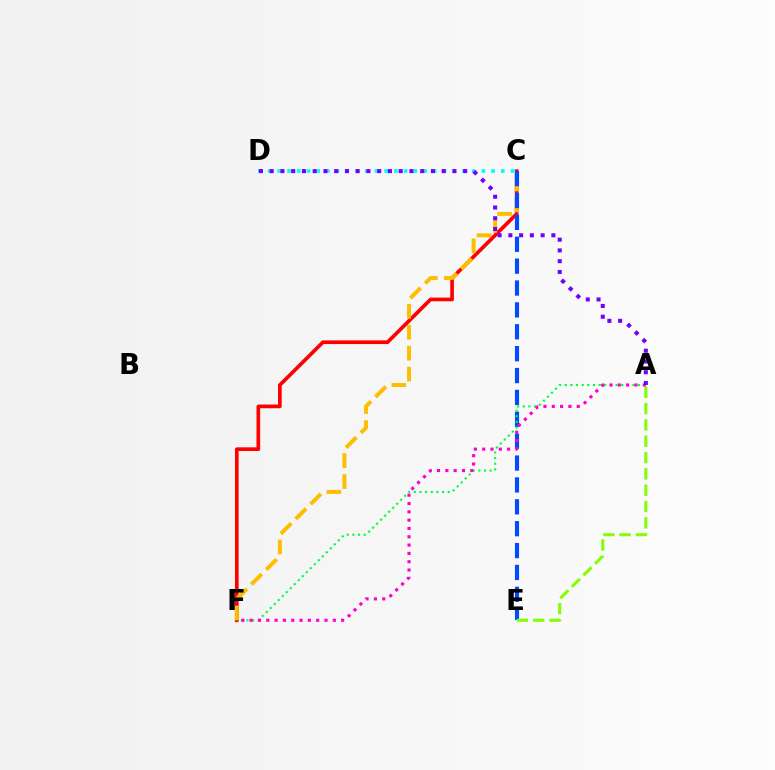{('C', 'F'): [{'color': '#ff0000', 'line_style': 'solid', 'thickness': 2.65}, {'color': '#ffbd00', 'line_style': 'dashed', 'thickness': 2.85}], ('C', 'E'): [{'color': '#004bff', 'line_style': 'dashed', 'thickness': 2.97}], ('A', 'F'): [{'color': '#00ff39', 'line_style': 'dotted', 'thickness': 1.53}, {'color': '#ff00cf', 'line_style': 'dotted', 'thickness': 2.26}], ('C', 'D'): [{'color': '#00fff6', 'line_style': 'dotted', 'thickness': 2.64}], ('A', 'E'): [{'color': '#84ff00', 'line_style': 'dashed', 'thickness': 2.22}], ('A', 'D'): [{'color': '#7200ff', 'line_style': 'dotted', 'thickness': 2.92}]}